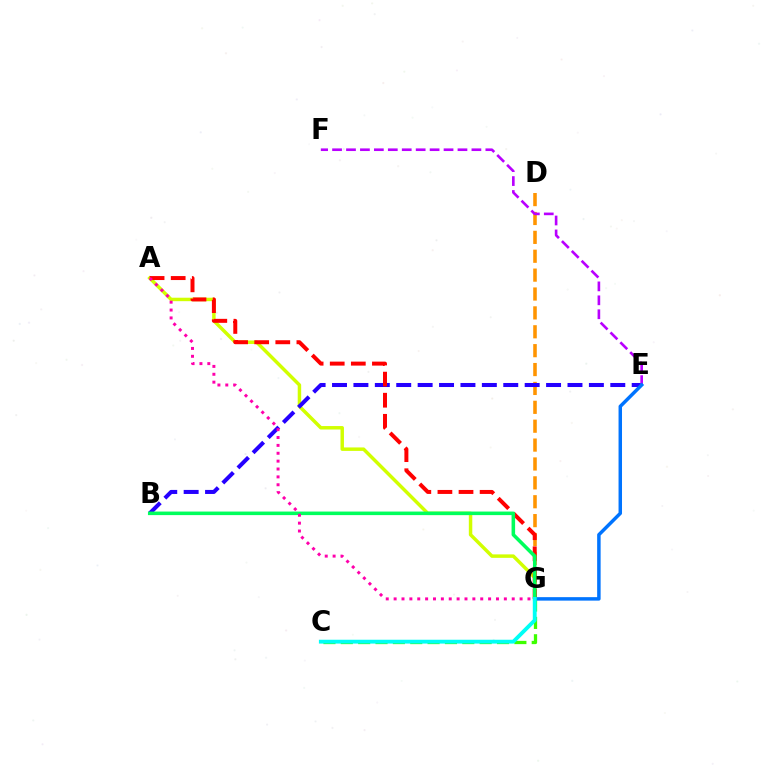{('D', 'G'): [{'color': '#ff9400', 'line_style': 'dashed', 'thickness': 2.57}], ('A', 'G'): [{'color': '#d1ff00', 'line_style': 'solid', 'thickness': 2.49}, {'color': '#ff0000', 'line_style': 'dashed', 'thickness': 2.87}, {'color': '#ff00ac', 'line_style': 'dotted', 'thickness': 2.14}], ('C', 'G'): [{'color': '#3dff00', 'line_style': 'dashed', 'thickness': 2.36}, {'color': '#00fff6', 'line_style': 'solid', 'thickness': 2.77}], ('B', 'E'): [{'color': '#2500ff', 'line_style': 'dashed', 'thickness': 2.91}], ('E', 'F'): [{'color': '#b900ff', 'line_style': 'dashed', 'thickness': 1.89}], ('E', 'G'): [{'color': '#0074ff', 'line_style': 'solid', 'thickness': 2.5}], ('B', 'G'): [{'color': '#00ff5c', 'line_style': 'solid', 'thickness': 2.55}]}